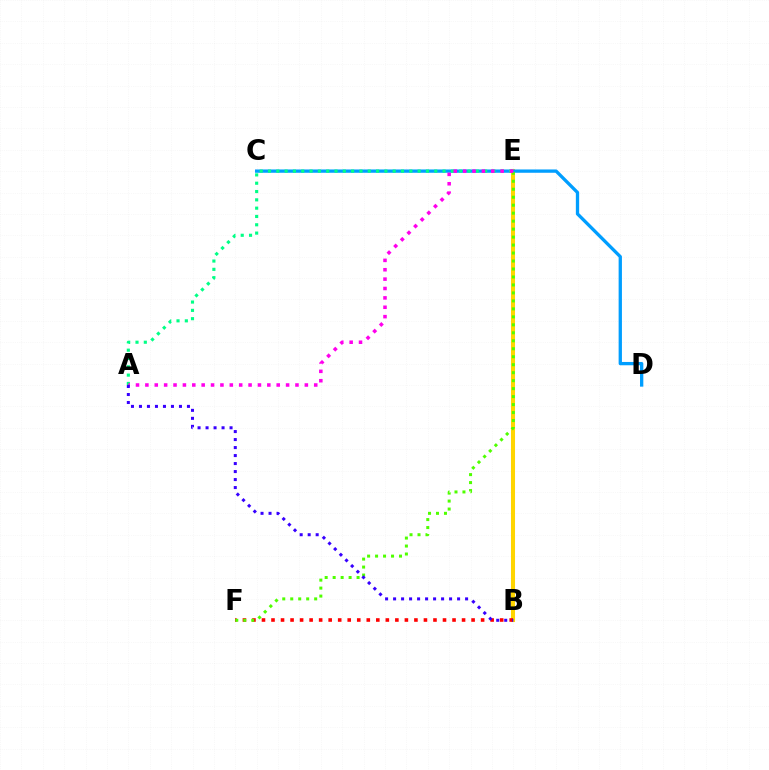{('B', 'E'): [{'color': '#ffd500', 'line_style': 'solid', 'thickness': 2.92}], ('C', 'D'): [{'color': '#009eff', 'line_style': 'solid', 'thickness': 2.38}], ('A', 'E'): [{'color': '#00ff86', 'line_style': 'dotted', 'thickness': 2.26}, {'color': '#ff00ed', 'line_style': 'dotted', 'thickness': 2.55}], ('B', 'F'): [{'color': '#ff0000', 'line_style': 'dotted', 'thickness': 2.59}], ('E', 'F'): [{'color': '#4fff00', 'line_style': 'dotted', 'thickness': 2.17}], ('A', 'B'): [{'color': '#3700ff', 'line_style': 'dotted', 'thickness': 2.17}]}